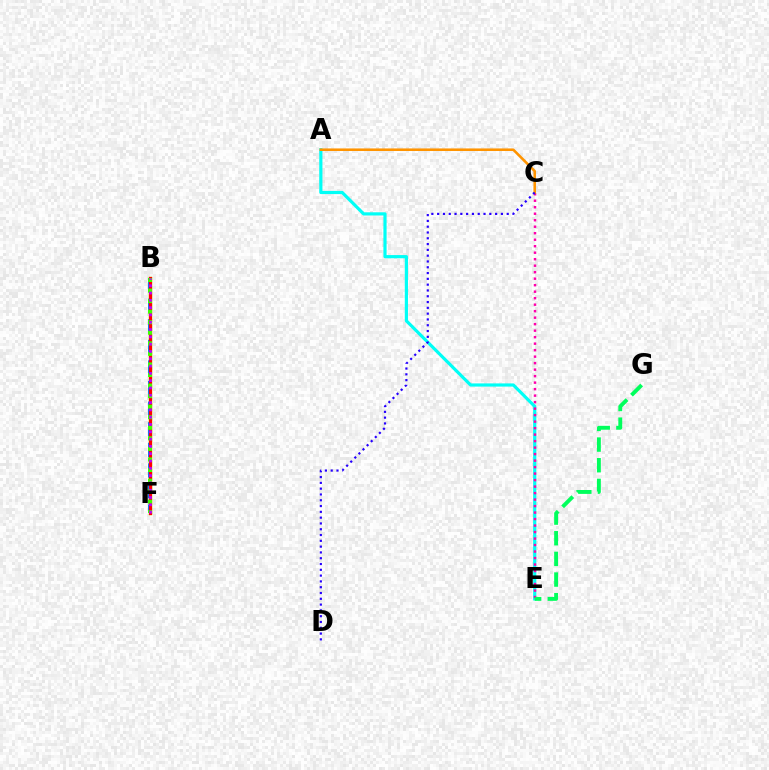{('A', 'E'): [{'color': '#00fff6', 'line_style': 'solid', 'thickness': 2.29}], ('B', 'F'): [{'color': '#d1ff00', 'line_style': 'solid', 'thickness': 2.48}, {'color': '#0074ff', 'line_style': 'dashed', 'thickness': 2.8}, {'color': '#ff0000', 'line_style': 'solid', 'thickness': 2.28}, {'color': '#3dff00', 'line_style': 'dotted', 'thickness': 2.87}, {'color': '#b900ff', 'line_style': 'dotted', 'thickness': 1.98}], ('C', 'E'): [{'color': '#ff00ac', 'line_style': 'dotted', 'thickness': 1.77}], ('A', 'C'): [{'color': '#ff9400', 'line_style': 'solid', 'thickness': 1.85}], ('C', 'D'): [{'color': '#2500ff', 'line_style': 'dotted', 'thickness': 1.57}], ('E', 'G'): [{'color': '#00ff5c', 'line_style': 'dashed', 'thickness': 2.81}]}